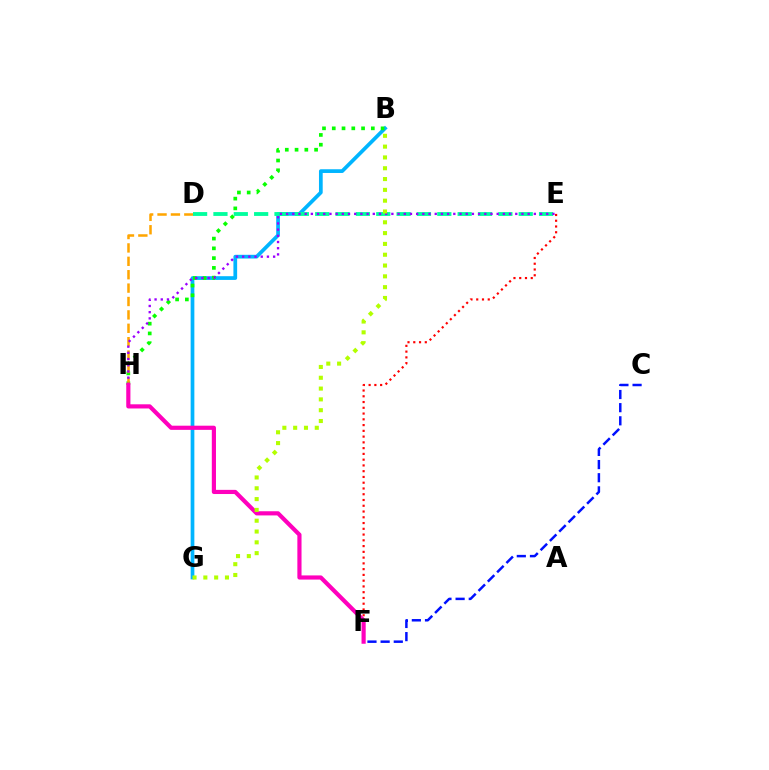{('E', 'F'): [{'color': '#ff0000', 'line_style': 'dotted', 'thickness': 1.57}], ('B', 'G'): [{'color': '#00b5ff', 'line_style': 'solid', 'thickness': 2.68}, {'color': '#b3ff00', 'line_style': 'dotted', 'thickness': 2.94}], ('C', 'F'): [{'color': '#0010ff', 'line_style': 'dashed', 'thickness': 1.79}], ('B', 'H'): [{'color': '#08ff00', 'line_style': 'dotted', 'thickness': 2.65}], ('D', 'H'): [{'color': '#ffa500', 'line_style': 'dashed', 'thickness': 1.82}], ('D', 'E'): [{'color': '#00ff9d', 'line_style': 'dashed', 'thickness': 2.76}], ('E', 'H'): [{'color': '#9b00ff', 'line_style': 'dotted', 'thickness': 1.68}], ('F', 'H'): [{'color': '#ff00bd', 'line_style': 'solid', 'thickness': 3.0}]}